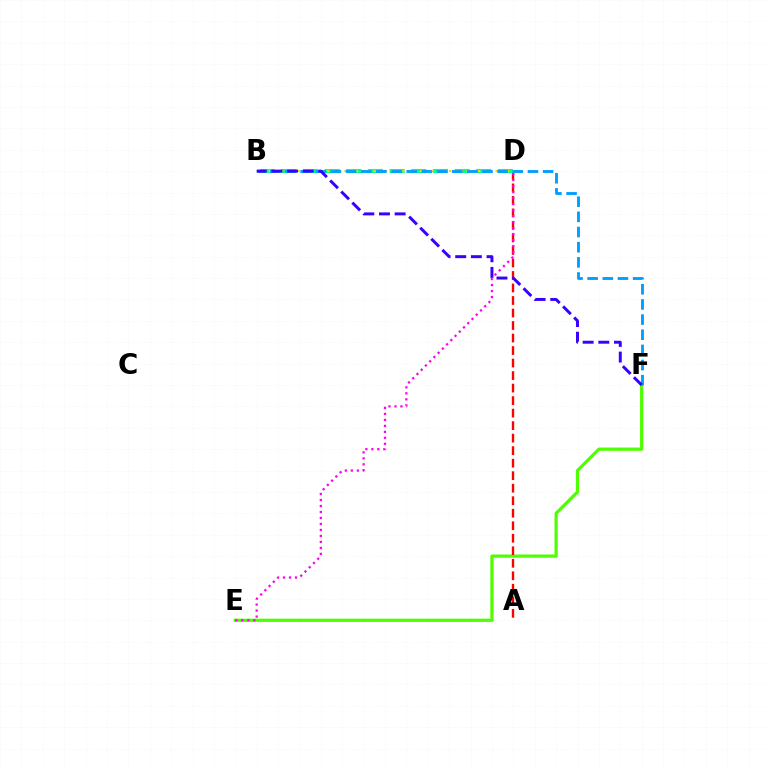{('E', 'F'): [{'color': '#4fff00', 'line_style': 'solid', 'thickness': 2.32}], ('A', 'D'): [{'color': '#ff0000', 'line_style': 'dashed', 'thickness': 1.7}], ('B', 'D'): [{'color': '#00ff86', 'line_style': 'dashed', 'thickness': 2.94}, {'color': '#ffd500', 'line_style': 'dotted', 'thickness': 1.58}], ('B', 'F'): [{'color': '#009eff', 'line_style': 'dashed', 'thickness': 2.06}, {'color': '#3700ff', 'line_style': 'dashed', 'thickness': 2.13}], ('D', 'E'): [{'color': '#ff00ed', 'line_style': 'dotted', 'thickness': 1.63}]}